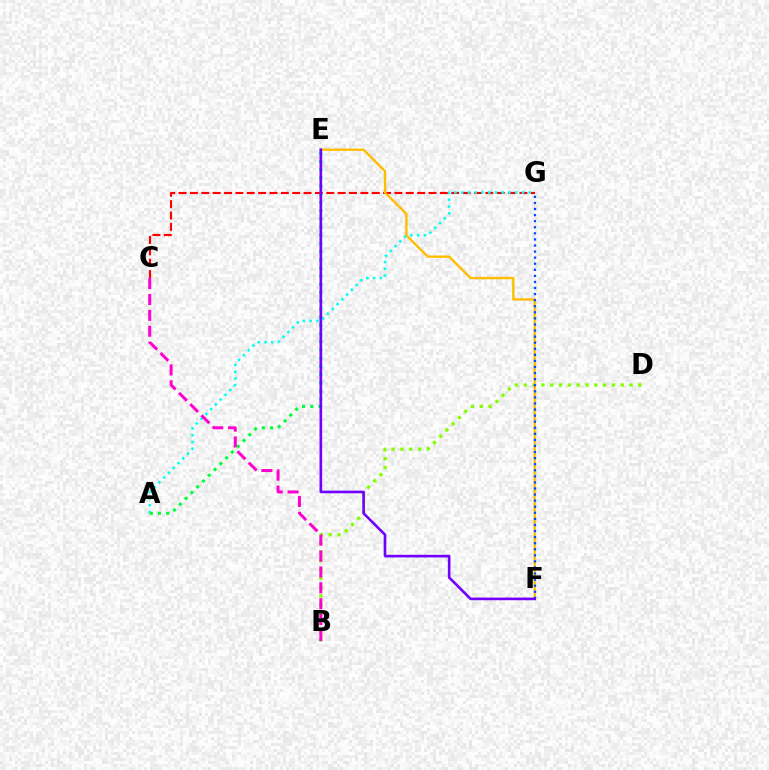{('B', 'D'): [{'color': '#84ff00', 'line_style': 'dotted', 'thickness': 2.4}], ('C', 'G'): [{'color': '#ff0000', 'line_style': 'dashed', 'thickness': 1.54}], ('A', 'G'): [{'color': '#00fff6', 'line_style': 'dotted', 'thickness': 1.84}], ('E', 'F'): [{'color': '#ffbd00', 'line_style': 'solid', 'thickness': 1.69}, {'color': '#7200ff', 'line_style': 'solid', 'thickness': 1.9}], ('A', 'E'): [{'color': '#00ff39', 'line_style': 'dotted', 'thickness': 2.23}], ('B', 'C'): [{'color': '#ff00cf', 'line_style': 'dashed', 'thickness': 2.16}], ('F', 'G'): [{'color': '#004bff', 'line_style': 'dotted', 'thickness': 1.65}]}